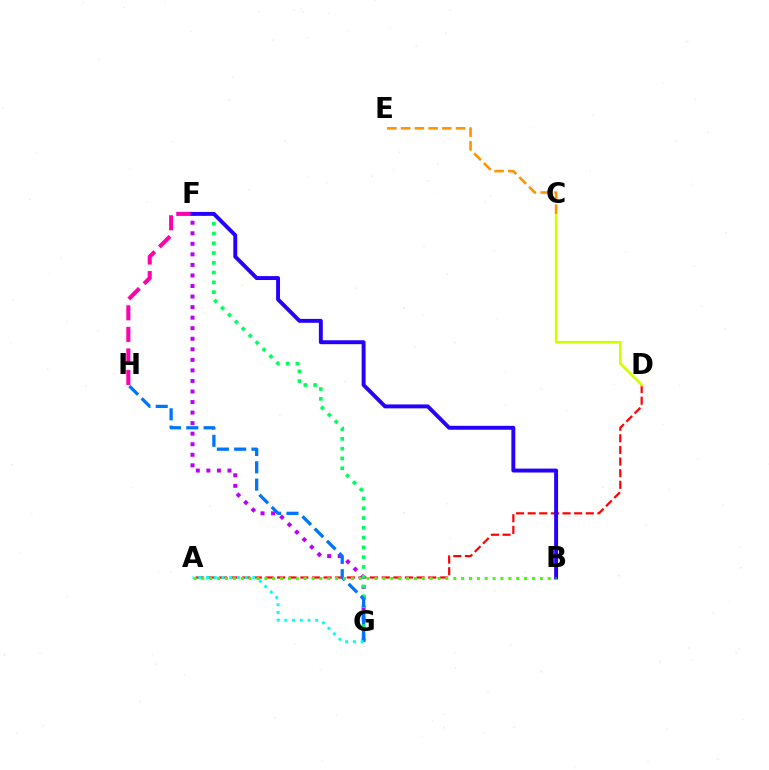{('A', 'D'): [{'color': '#ff0000', 'line_style': 'dashed', 'thickness': 1.58}], ('F', 'G'): [{'color': '#b900ff', 'line_style': 'dotted', 'thickness': 2.87}, {'color': '#00ff5c', 'line_style': 'dotted', 'thickness': 2.66}], ('C', 'D'): [{'color': '#d1ff00', 'line_style': 'solid', 'thickness': 1.91}], ('F', 'H'): [{'color': '#ff00ac', 'line_style': 'dashed', 'thickness': 2.93}], ('G', 'H'): [{'color': '#0074ff', 'line_style': 'dashed', 'thickness': 2.35}], ('B', 'F'): [{'color': '#2500ff', 'line_style': 'solid', 'thickness': 2.82}], ('A', 'G'): [{'color': '#00fff6', 'line_style': 'dotted', 'thickness': 2.11}], ('C', 'E'): [{'color': '#ff9400', 'line_style': 'dashed', 'thickness': 1.87}], ('A', 'B'): [{'color': '#3dff00', 'line_style': 'dotted', 'thickness': 2.14}]}